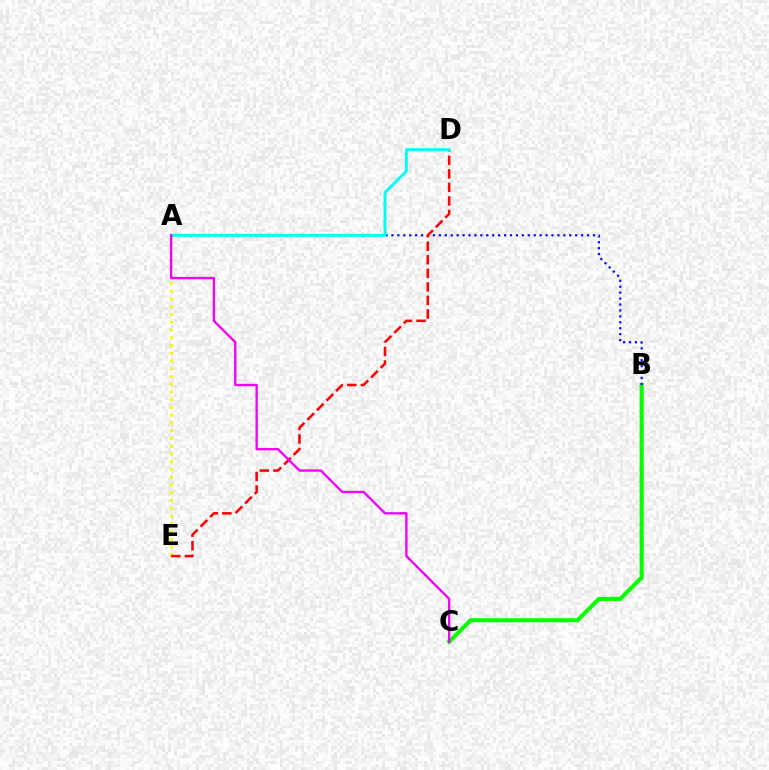{('B', 'C'): [{'color': '#08ff00', 'line_style': 'solid', 'thickness': 2.97}], ('A', 'E'): [{'color': '#fcf500', 'line_style': 'dotted', 'thickness': 2.11}], ('A', 'B'): [{'color': '#0010ff', 'line_style': 'dotted', 'thickness': 1.61}], ('D', 'E'): [{'color': '#ff0000', 'line_style': 'dashed', 'thickness': 1.84}], ('A', 'D'): [{'color': '#00fff6', 'line_style': 'solid', 'thickness': 2.08}], ('A', 'C'): [{'color': '#ee00ff', 'line_style': 'solid', 'thickness': 1.68}]}